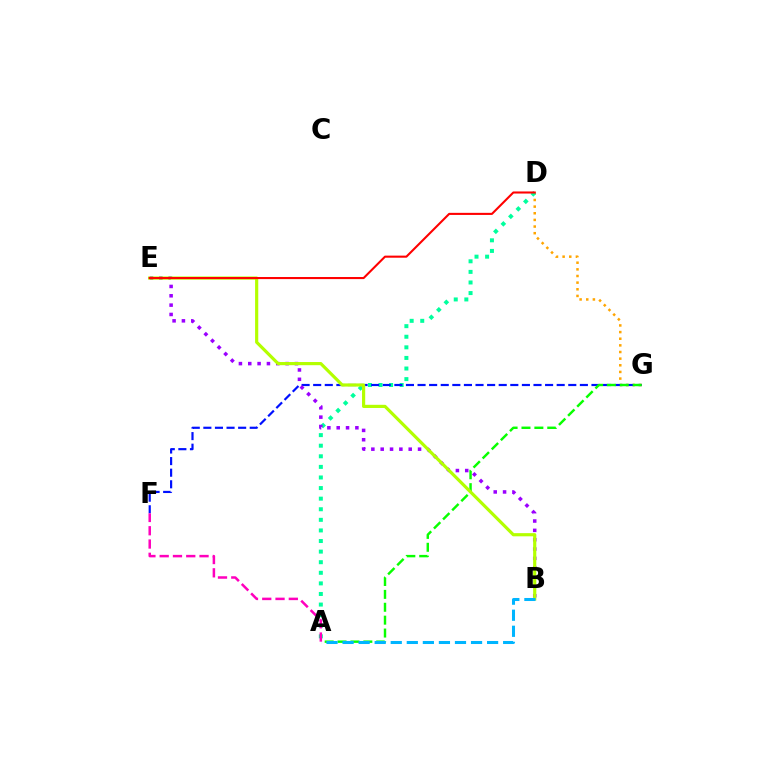{('D', 'G'): [{'color': '#ffa500', 'line_style': 'dotted', 'thickness': 1.8}], ('A', 'D'): [{'color': '#00ff9d', 'line_style': 'dotted', 'thickness': 2.88}], ('F', 'G'): [{'color': '#0010ff', 'line_style': 'dashed', 'thickness': 1.58}], ('B', 'E'): [{'color': '#9b00ff', 'line_style': 'dotted', 'thickness': 2.54}, {'color': '#b3ff00', 'line_style': 'solid', 'thickness': 2.28}], ('A', 'G'): [{'color': '#08ff00', 'line_style': 'dashed', 'thickness': 1.75}], ('D', 'E'): [{'color': '#ff0000', 'line_style': 'solid', 'thickness': 1.5}], ('A', 'F'): [{'color': '#ff00bd', 'line_style': 'dashed', 'thickness': 1.8}], ('A', 'B'): [{'color': '#00b5ff', 'line_style': 'dashed', 'thickness': 2.18}]}